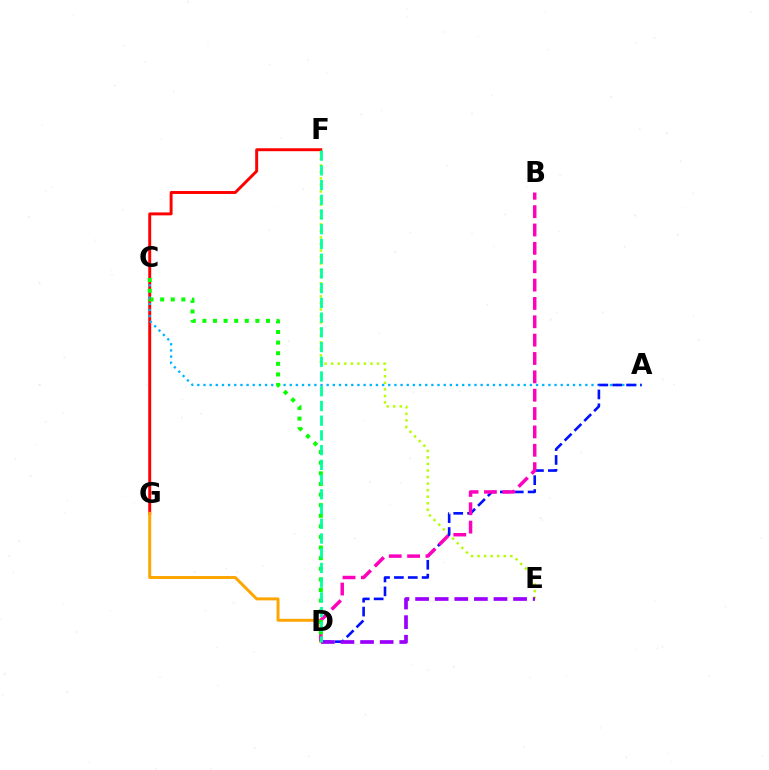{('F', 'G'): [{'color': '#ff0000', 'line_style': 'solid', 'thickness': 2.11}], ('E', 'F'): [{'color': '#b3ff00', 'line_style': 'dotted', 'thickness': 1.78}], ('A', 'C'): [{'color': '#00b5ff', 'line_style': 'dotted', 'thickness': 1.67}], ('A', 'D'): [{'color': '#0010ff', 'line_style': 'dashed', 'thickness': 1.88}], ('D', 'G'): [{'color': '#ffa500', 'line_style': 'solid', 'thickness': 2.13}], ('D', 'E'): [{'color': '#9b00ff', 'line_style': 'dashed', 'thickness': 2.66}], ('B', 'D'): [{'color': '#ff00bd', 'line_style': 'dashed', 'thickness': 2.49}], ('C', 'D'): [{'color': '#08ff00', 'line_style': 'dotted', 'thickness': 2.88}], ('D', 'F'): [{'color': '#00ff9d', 'line_style': 'dashed', 'thickness': 2.0}]}